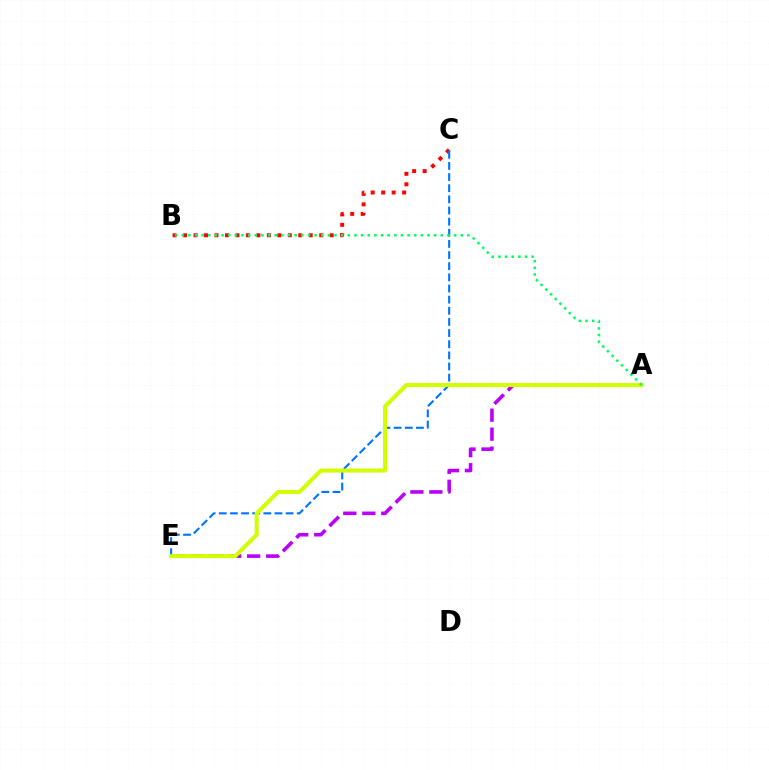{('A', 'E'): [{'color': '#b900ff', 'line_style': 'dashed', 'thickness': 2.58}, {'color': '#d1ff00', 'line_style': 'solid', 'thickness': 2.9}], ('B', 'C'): [{'color': '#ff0000', 'line_style': 'dotted', 'thickness': 2.85}], ('C', 'E'): [{'color': '#0074ff', 'line_style': 'dashed', 'thickness': 1.51}], ('A', 'B'): [{'color': '#00ff5c', 'line_style': 'dotted', 'thickness': 1.81}]}